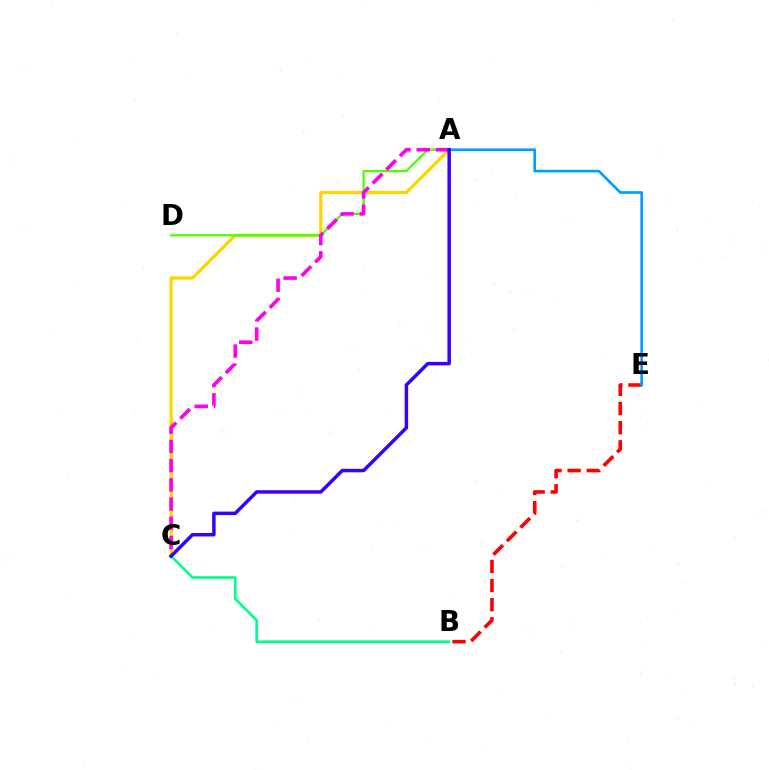{('A', 'C'): [{'color': '#ffd500', 'line_style': 'solid', 'thickness': 2.35}, {'color': '#ff00ed', 'line_style': 'dashed', 'thickness': 2.61}, {'color': '#3700ff', 'line_style': 'solid', 'thickness': 2.5}], ('B', 'E'): [{'color': '#ff0000', 'line_style': 'dashed', 'thickness': 2.6}], ('A', 'D'): [{'color': '#4fff00', 'line_style': 'solid', 'thickness': 1.66}], ('B', 'C'): [{'color': '#00ff86', 'line_style': 'solid', 'thickness': 1.88}], ('A', 'E'): [{'color': '#009eff', 'line_style': 'solid', 'thickness': 1.92}]}